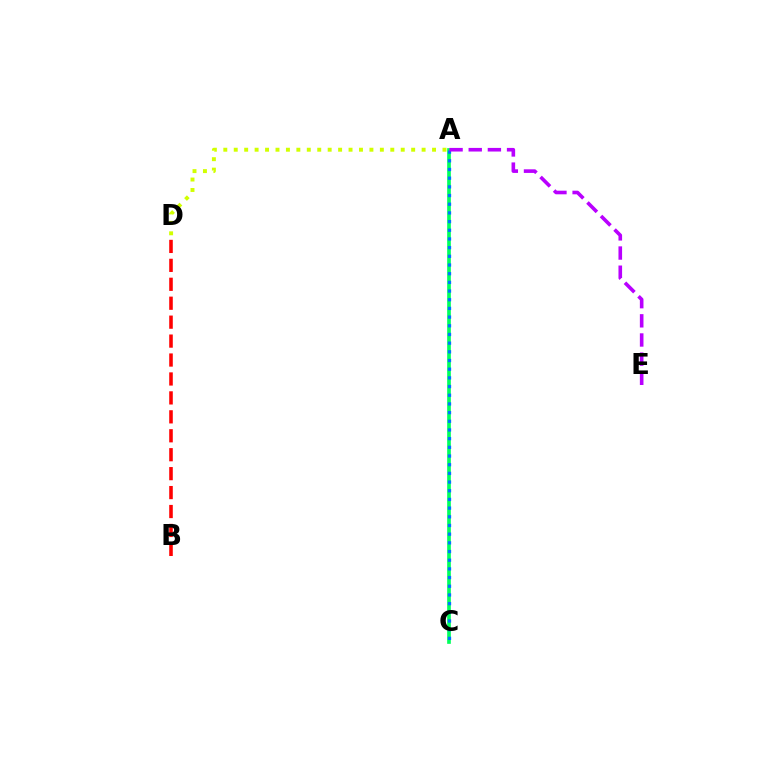{('A', 'C'): [{'color': '#00ff5c', 'line_style': 'solid', 'thickness': 2.64}, {'color': '#0074ff', 'line_style': 'dotted', 'thickness': 2.36}], ('B', 'D'): [{'color': '#ff0000', 'line_style': 'dashed', 'thickness': 2.57}], ('A', 'E'): [{'color': '#b900ff', 'line_style': 'dashed', 'thickness': 2.6}], ('A', 'D'): [{'color': '#d1ff00', 'line_style': 'dotted', 'thickness': 2.84}]}